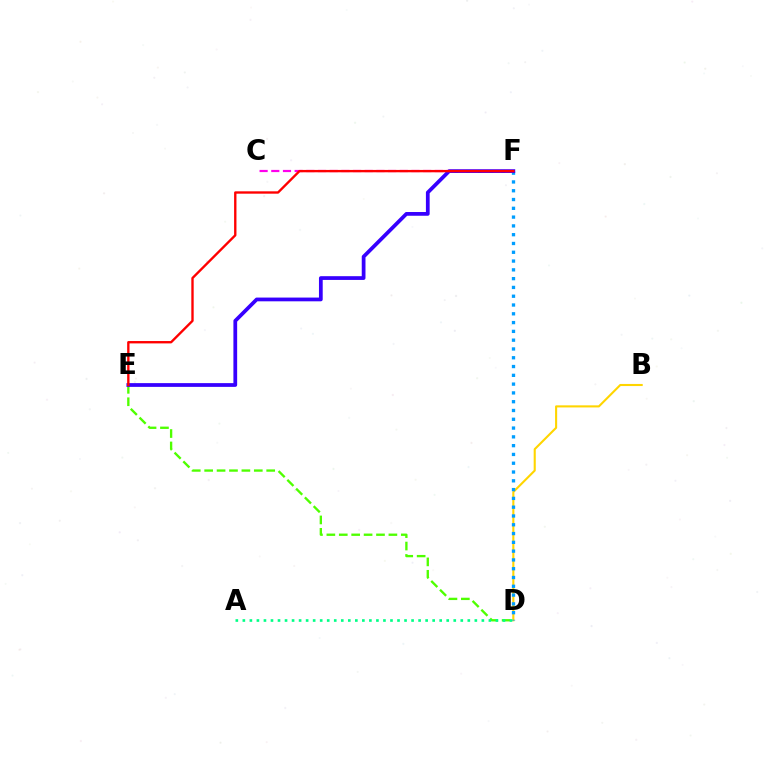{('B', 'D'): [{'color': '#ffd500', 'line_style': 'solid', 'thickness': 1.51}], ('D', 'F'): [{'color': '#009eff', 'line_style': 'dotted', 'thickness': 2.39}], ('D', 'E'): [{'color': '#4fff00', 'line_style': 'dashed', 'thickness': 1.69}], ('A', 'D'): [{'color': '#00ff86', 'line_style': 'dotted', 'thickness': 1.91}], ('E', 'F'): [{'color': '#3700ff', 'line_style': 'solid', 'thickness': 2.7}, {'color': '#ff0000', 'line_style': 'solid', 'thickness': 1.7}], ('C', 'F'): [{'color': '#ff00ed', 'line_style': 'dashed', 'thickness': 1.59}]}